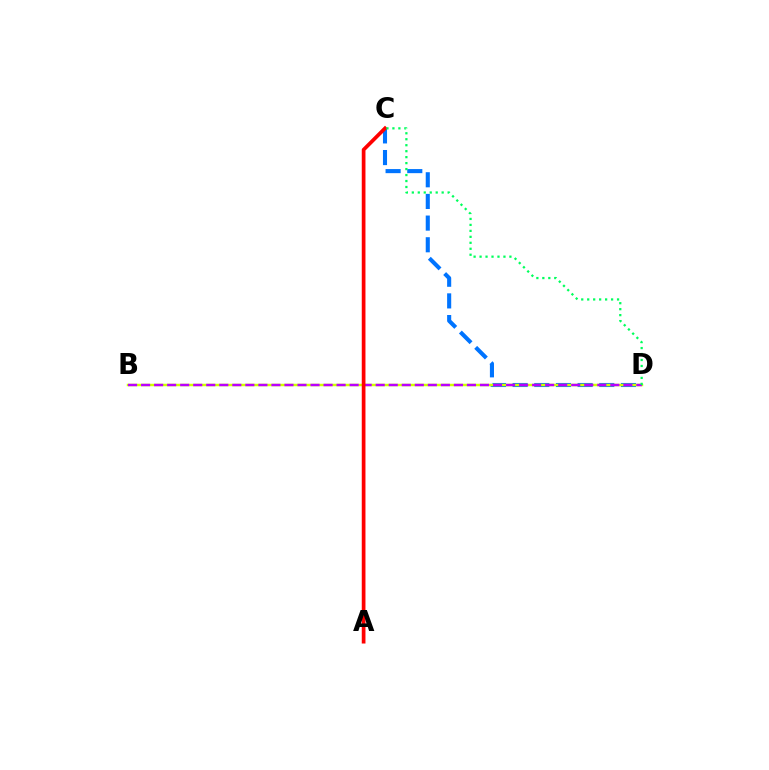{('C', 'D'): [{'color': '#0074ff', 'line_style': 'dashed', 'thickness': 2.94}, {'color': '#00ff5c', 'line_style': 'dotted', 'thickness': 1.62}], ('B', 'D'): [{'color': '#d1ff00', 'line_style': 'solid', 'thickness': 1.79}, {'color': '#b900ff', 'line_style': 'dashed', 'thickness': 1.77}], ('A', 'C'): [{'color': '#ff0000', 'line_style': 'solid', 'thickness': 2.67}]}